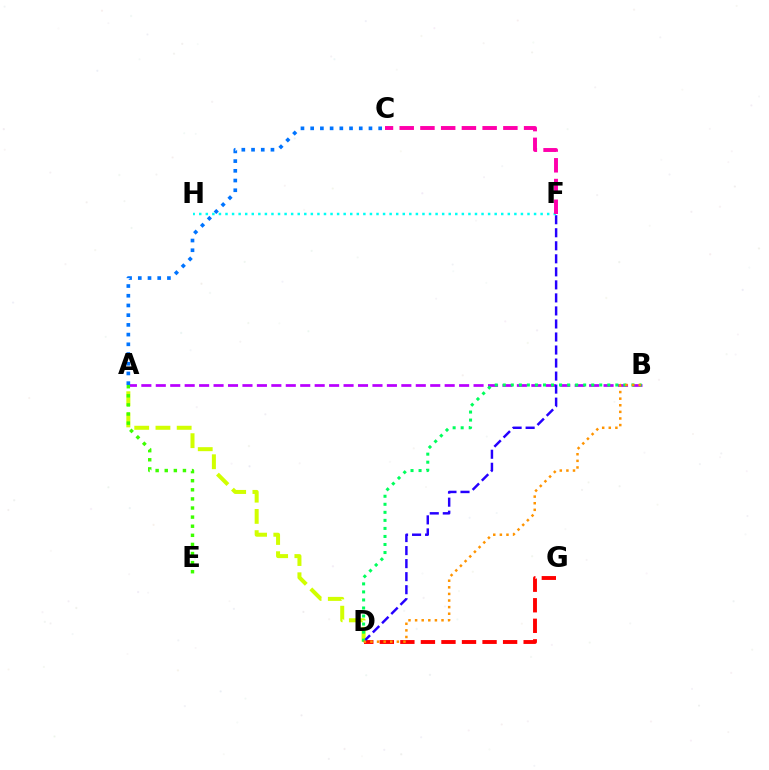{('D', 'G'): [{'color': '#ff0000', 'line_style': 'dashed', 'thickness': 2.79}], ('A', 'D'): [{'color': '#d1ff00', 'line_style': 'dashed', 'thickness': 2.88}], ('A', 'B'): [{'color': '#b900ff', 'line_style': 'dashed', 'thickness': 1.96}], ('D', 'F'): [{'color': '#2500ff', 'line_style': 'dashed', 'thickness': 1.77}], ('B', 'D'): [{'color': '#00ff5c', 'line_style': 'dotted', 'thickness': 2.18}, {'color': '#ff9400', 'line_style': 'dotted', 'thickness': 1.79}], ('A', 'E'): [{'color': '#3dff00', 'line_style': 'dotted', 'thickness': 2.47}], ('F', 'H'): [{'color': '#00fff6', 'line_style': 'dotted', 'thickness': 1.78}], ('A', 'C'): [{'color': '#0074ff', 'line_style': 'dotted', 'thickness': 2.64}], ('C', 'F'): [{'color': '#ff00ac', 'line_style': 'dashed', 'thickness': 2.82}]}